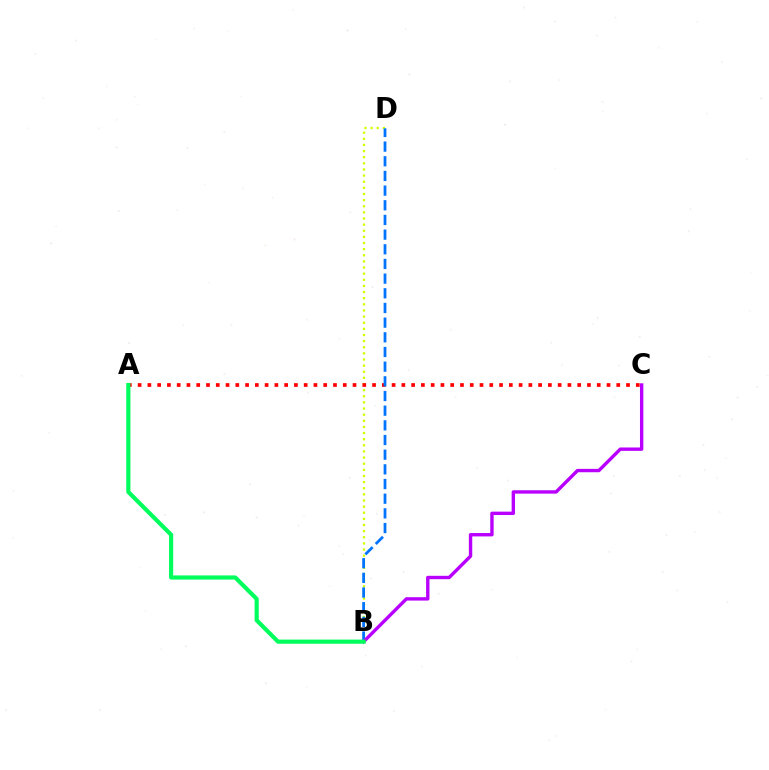{('B', 'D'): [{'color': '#d1ff00', 'line_style': 'dotted', 'thickness': 1.67}, {'color': '#0074ff', 'line_style': 'dashed', 'thickness': 1.99}], ('A', 'C'): [{'color': '#ff0000', 'line_style': 'dotted', 'thickness': 2.65}], ('B', 'C'): [{'color': '#b900ff', 'line_style': 'solid', 'thickness': 2.44}], ('A', 'B'): [{'color': '#00ff5c', 'line_style': 'solid', 'thickness': 2.99}]}